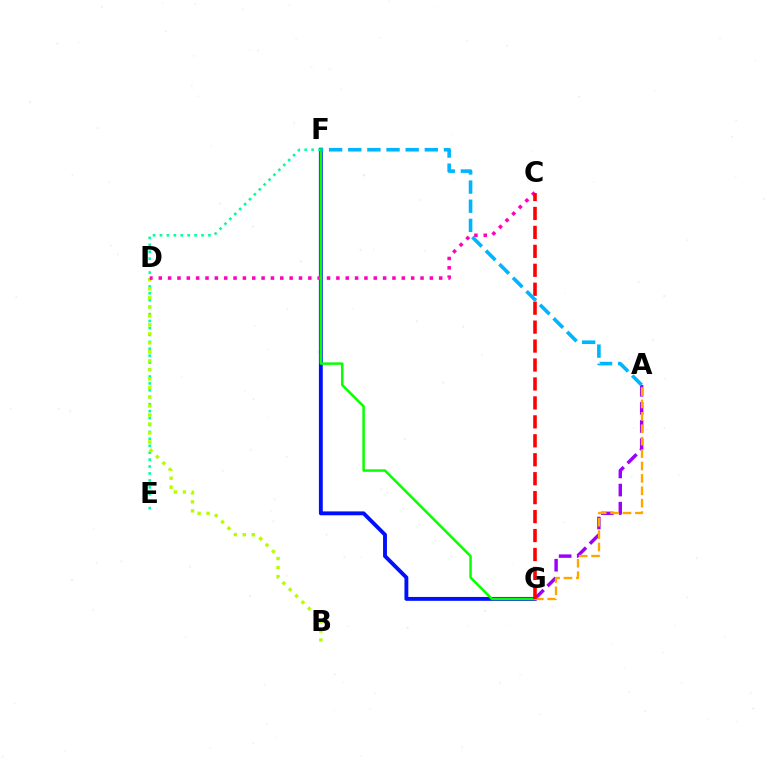{('F', 'G'): [{'color': '#0010ff', 'line_style': 'solid', 'thickness': 2.79}, {'color': '#08ff00', 'line_style': 'solid', 'thickness': 1.79}], ('E', 'F'): [{'color': '#00ff9d', 'line_style': 'dotted', 'thickness': 1.88}], ('B', 'D'): [{'color': '#b3ff00', 'line_style': 'dotted', 'thickness': 2.45}], ('C', 'D'): [{'color': '#ff00bd', 'line_style': 'dotted', 'thickness': 2.54}], ('A', 'G'): [{'color': '#9b00ff', 'line_style': 'dashed', 'thickness': 2.46}, {'color': '#ffa500', 'line_style': 'dashed', 'thickness': 1.69}], ('C', 'G'): [{'color': '#ff0000', 'line_style': 'dashed', 'thickness': 2.57}], ('A', 'F'): [{'color': '#00b5ff', 'line_style': 'dashed', 'thickness': 2.6}]}